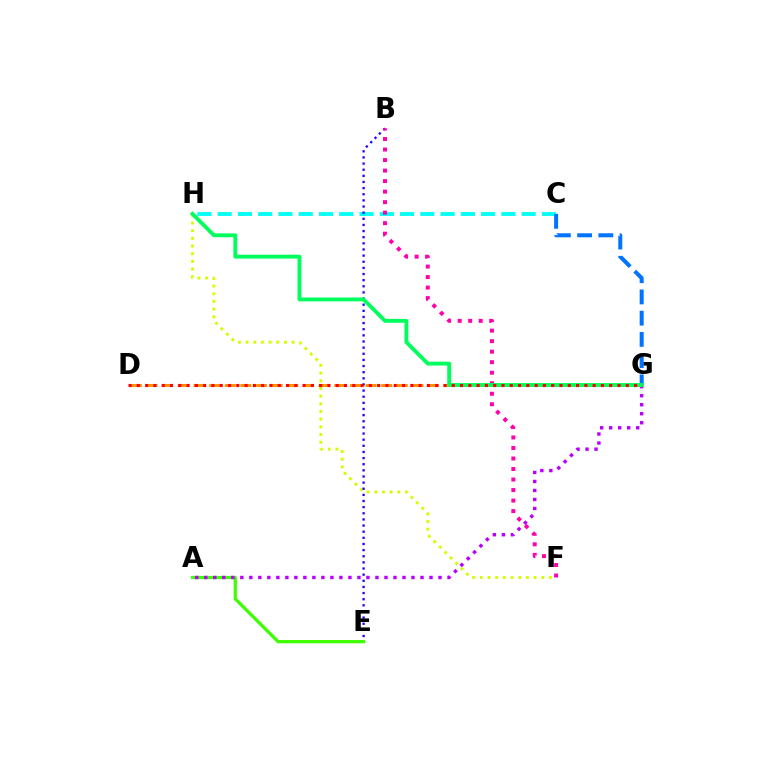{('D', 'G'): [{'color': '#ff9400', 'line_style': 'dashed', 'thickness': 2.13}, {'color': '#ff0000', 'line_style': 'dotted', 'thickness': 2.25}], ('F', 'H'): [{'color': '#d1ff00', 'line_style': 'dotted', 'thickness': 2.09}], ('C', 'H'): [{'color': '#00fff6', 'line_style': 'dashed', 'thickness': 2.75}], ('B', 'E'): [{'color': '#2500ff', 'line_style': 'dotted', 'thickness': 1.67}], ('A', 'E'): [{'color': '#3dff00', 'line_style': 'solid', 'thickness': 2.33}], ('C', 'G'): [{'color': '#0074ff', 'line_style': 'dashed', 'thickness': 2.88}], ('B', 'F'): [{'color': '#ff00ac', 'line_style': 'dotted', 'thickness': 2.86}], ('A', 'G'): [{'color': '#b900ff', 'line_style': 'dotted', 'thickness': 2.45}], ('G', 'H'): [{'color': '#00ff5c', 'line_style': 'solid', 'thickness': 2.77}]}